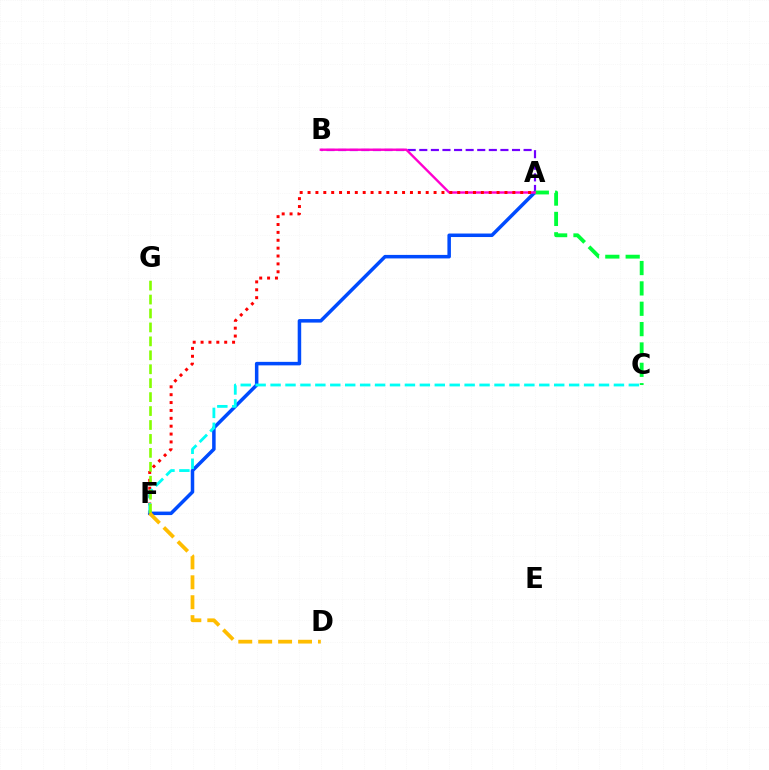{('A', 'B'): [{'color': '#7200ff', 'line_style': 'dashed', 'thickness': 1.57}, {'color': '#ff00cf', 'line_style': 'solid', 'thickness': 1.72}], ('A', 'F'): [{'color': '#004bff', 'line_style': 'solid', 'thickness': 2.53}, {'color': '#ff0000', 'line_style': 'dotted', 'thickness': 2.14}], ('A', 'C'): [{'color': '#00ff39', 'line_style': 'dashed', 'thickness': 2.77}], ('C', 'F'): [{'color': '#00fff6', 'line_style': 'dashed', 'thickness': 2.03}], ('F', 'G'): [{'color': '#84ff00', 'line_style': 'dashed', 'thickness': 1.89}], ('D', 'F'): [{'color': '#ffbd00', 'line_style': 'dashed', 'thickness': 2.71}]}